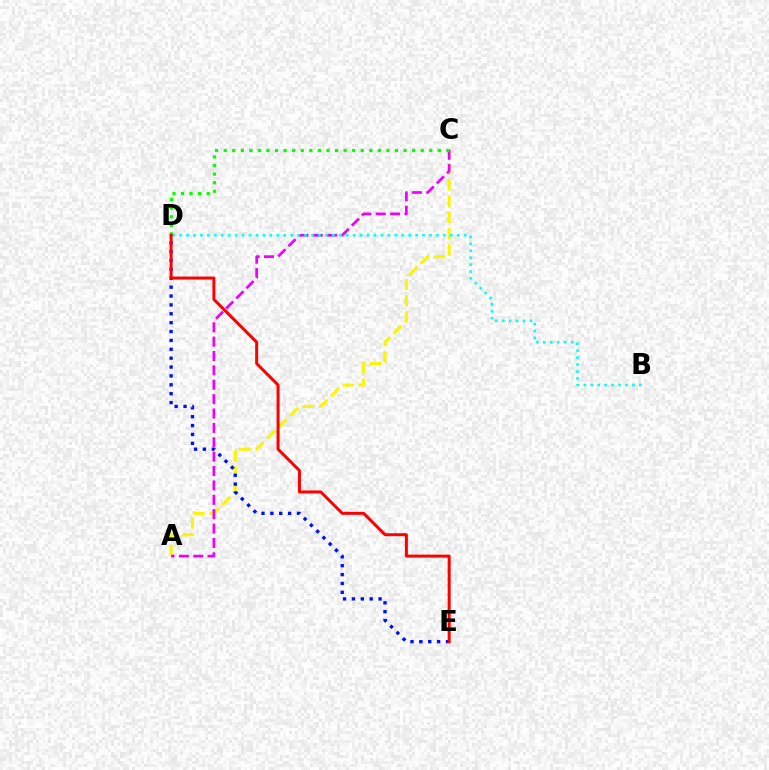{('A', 'C'): [{'color': '#fcf500', 'line_style': 'dashed', 'thickness': 2.21}, {'color': '#ee00ff', 'line_style': 'dashed', 'thickness': 1.95}], ('D', 'E'): [{'color': '#0010ff', 'line_style': 'dotted', 'thickness': 2.41}, {'color': '#ff0000', 'line_style': 'solid', 'thickness': 2.15}], ('B', 'D'): [{'color': '#00fff6', 'line_style': 'dotted', 'thickness': 1.89}], ('C', 'D'): [{'color': '#08ff00', 'line_style': 'dotted', 'thickness': 2.33}]}